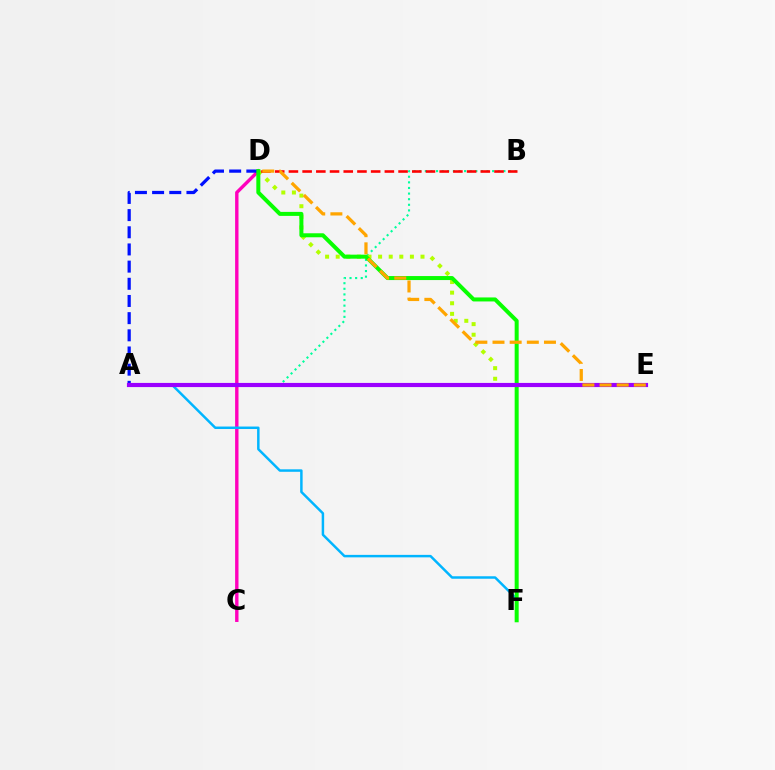{('C', 'D'): [{'color': '#ff00bd', 'line_style': 'solid', 'thickness': 2.44}], ('A', 'F'): [{'color': '#00b5ff', 'line_style': 'solid', 'thickness': 1.78}], ('A', 'B'): [{'color': '#00ff9d', 'line_style': 'dotted', 'thickness': 1.52}], ('D', 'E'): [{'color': '#b3ff00', 'line_style': 'dotted', 'thickness': 2.88}, {'color': '#ffa500', 'line_style': 'dashed', 'thickness': 2.33}], ('A', 'D'): [{'color': '#0010ff', 'line_style': 'dashed', 'thickness': 2.33}], ('D', 'F'): [{'color': '#08ff00', 'line_style': 'solid', 'thickness': 2.88}], ('A', 'E'): [{'color': '#9b00ff', 'line_style': 'solid', 'thickness': 2.98}], ('B', 'D'): [{'color': '#ff0000', 'line_style': 'dashed', 'thickness': 1.86}]}